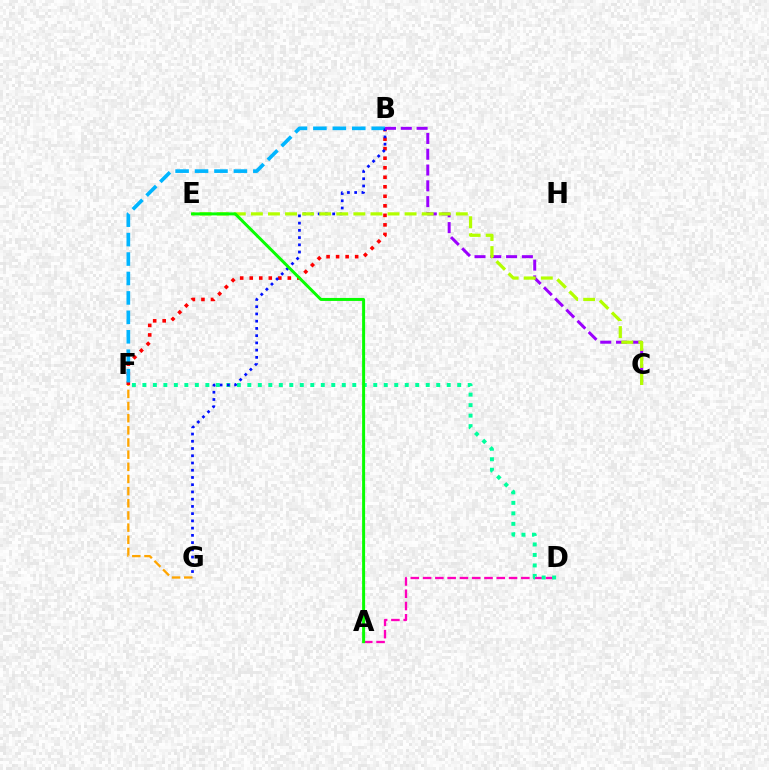{('F', 'G'): [{'color': '#ffa500', 'line_style': 'dashed', 'thickness': 1.65}], ('B', 'F'): [{'color': '#ff0000', 'line_style': 'dotted', 'thickness': 2.59}, {'color': '#00b5ff', 'line_style': 'dashed', 'thickness': 2.64}], ('A', 'D'): [{'color': '#ff00bd', 'line_style': 'dashed', 'thickness': 1.67}], ('D', 'F'): [{'color': '#00ff9d', 'line_style': 'dotted', 'thickness': 2.85}], ('B', 'G'): [{'color': '#0010ff', 'line_style': 'dotted', 'thickness': 1.97}], ('B', 'C'): [{'color': '#9b00ff', 'line_style': 'dashed', 'thickness': 2.15}], ('C', 'E'): [{'color': '#b3ff00', 'line_style': 'dashed', 'thickness': 2.32}], ('A', 'E'): [{'color': '#08ff00', 'line_style': 'solid', 'thickness': 2.15}]}